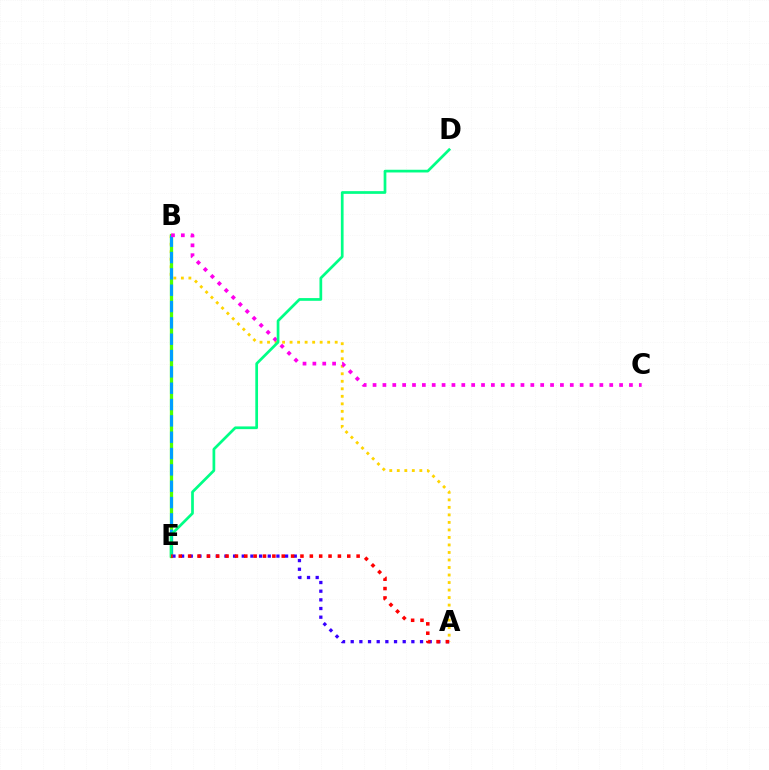{('A', 'B'): [{'color': '#ffd500', 'line_style': 'dotted', 'thickness': 2.04}], ('B', 'E'): [{'color': '#4fff00', 'line_style': 'solid', 'thickness': 2.36}, {'color': '#009eff', 'line_style': 'dashed', 'thickness': 2.22}], ('B', 'C'): [{'color': '#ff00ed', 'line_style': 'dotted', 'thickness': 2.68}], ('A', 'E'): [{'color': '#3700ff', 'line_style': 'dotted', 'thickness': 2.35}, {'color': '#ff0000', 'line_style': 'dotted', 'thickness': 2.54}], ('D', 'E'): [{'color': '#00ff86', 'line_style': 'solid', 'thickness': 1.96}]}